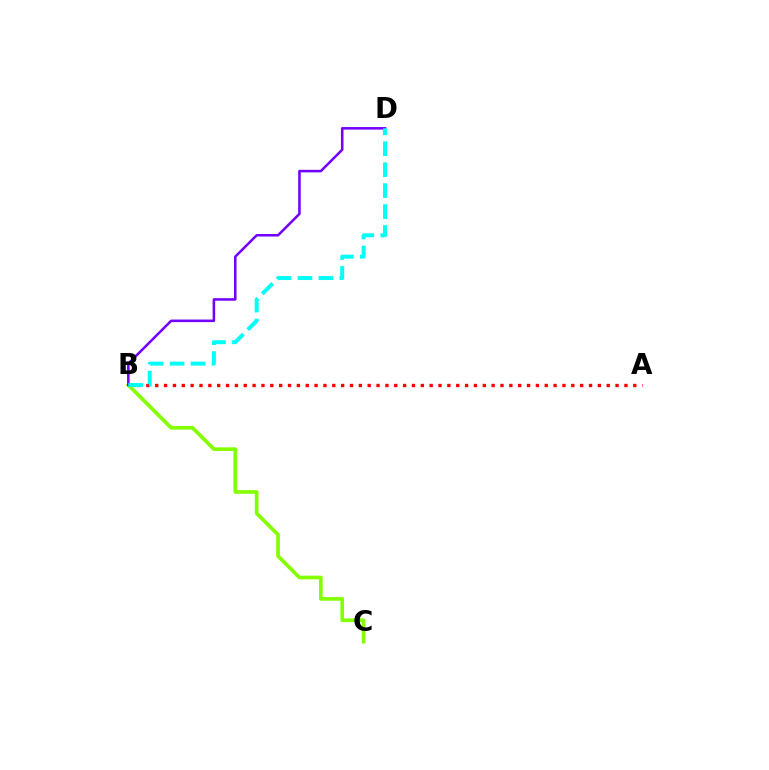{('A', 'B'): [{'color': '#ff0000', 'line_style': 'dotted', 'thickness': 2.41}], ('B', 'C'): [{'color': '#84ff00', 'line_style': 'solid', 'thickness': 2.65}], ('B', 'D'): [{'color': '#7200ff', 'line_style': 'solid', 'thickness': 1.84}, {'color': '#00fff6', 'line_style': 'dashed', 'thickness': 2.84}]}